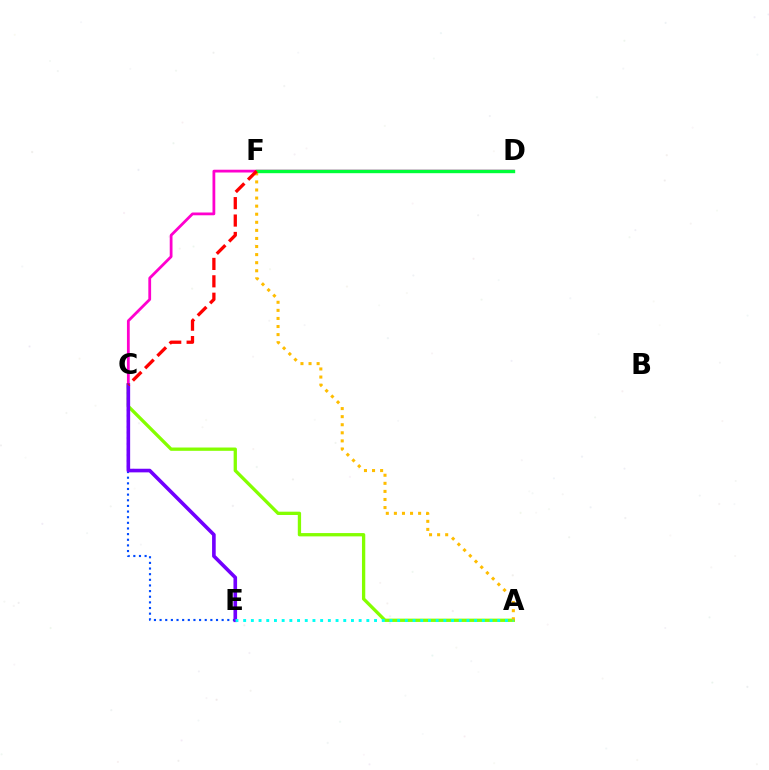{('A', 'C'): [{'color': '#84ff00', 'line_style': 'solid', 'thickness': 2.38}], ('A', 'F'): [{'color': '#ffbd00', 'line_style': 'dotted', 'thickness': 2.19}], ('C', 'E'): [{'color': '#004bff', 'line_style': 'dotted', 'thickness': 1.53}, {'color': '#7200ff', 'line_style': 'solid', 'thickness': 2.61}], ('C', 'D'): [{'color': '#ff00cf', 'line_style': 'solid', 'thickness': 2.0}], ('D', 'F'): [{'color': '#00ff39', 'line_style': 'solid', 'thickness': 2.43}], ('C', 'F'): [{'color': '#ff0000', 'line_style': 'dashed', 'thickness': 2.36}], ('A', 'E'): [{'color': '#00fff6', 'line_style': 'dotted', 'thickness': 2.09}]}